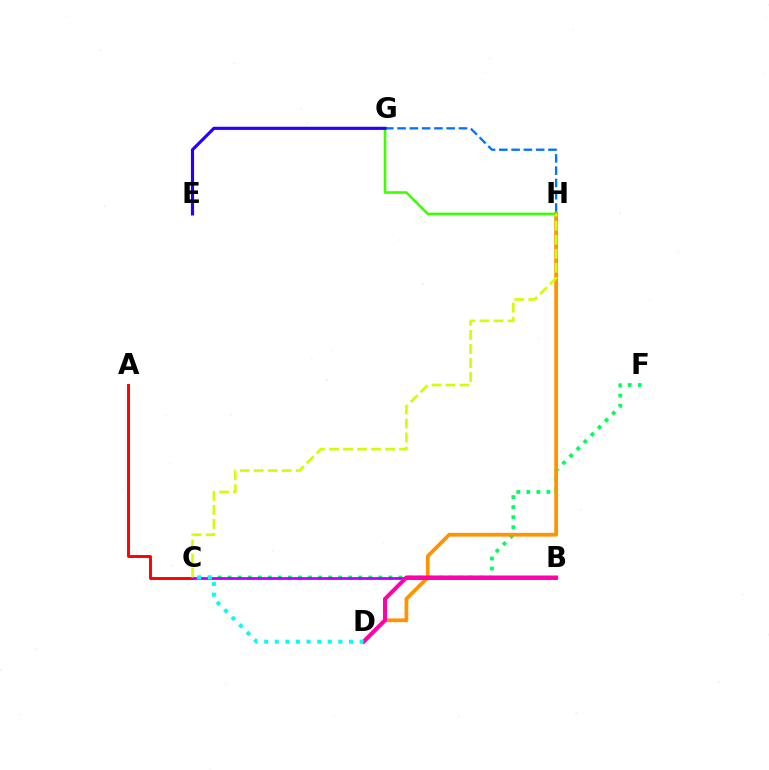{('A', 'C'): [{'color': '#ff0000', 'line_style': 'solid', 'thickness': 2.1}], ('C', 'F'): [{'color': '#00ff5c', 'line_style': 'dotted', 'thickness': 2.73}], ('D', 'H'): [{'color': '#ff9400', 'line_style': 'solid', 'thickness': 2.7}], ('B', 'C'): [{'color': '#b900ff', 'line_style': 'solid', 'thickness': 1.98}], ('G', 'H'): [{'color': '#0074ff', 'line_style': 'dashed', 'thickness': 1.67}, {'color': '#3dff00', 'line_style': 'solid', 'thickness': 1.86}], ('B', 'D'): [{'color': '#ff00ac', 'line_style': 'solid', 'thickness': 2.88}], ('C', 'D'): [{'color': '#00fff6', 'line_style': 'dotted', 'thickness': 2.88}], ('C', 'H'): [{'color': '#d1ff00', 'line_style': 'dashed', 'thickness': 1.9}], ('E', 'G'): [{'color': '#2500ff', 'line_style': 'solid', 'thickness': 2.26}]}